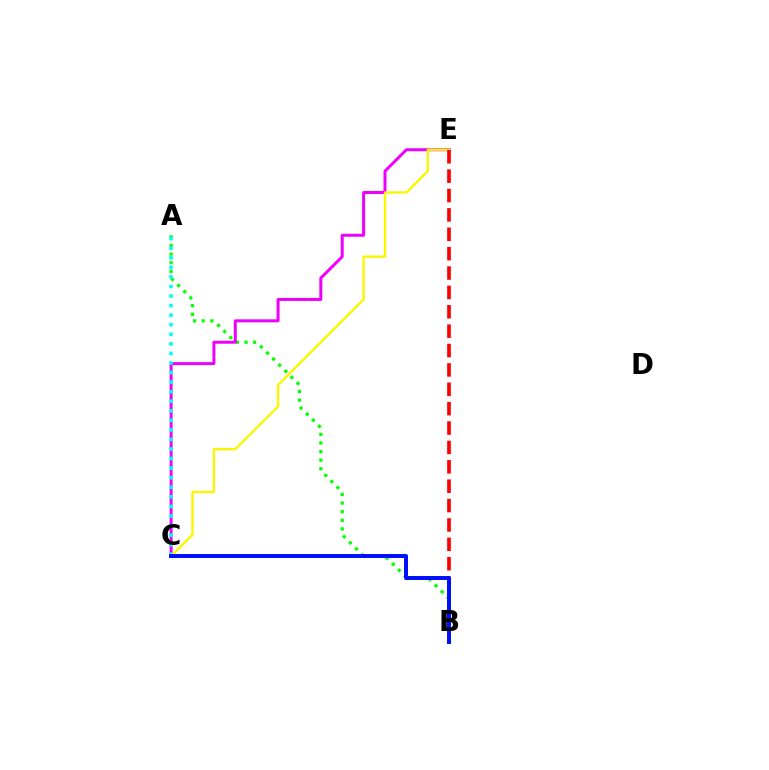{('A', 'B'): [{'color': '#08ff00', 'line_style': 'dotted', 'thickness': 2.34}], ('C', 'E'): [{'color': '#ee00ff', 'line_style': 'solid', 'thickness': 2.15}, {'color': '#fcf500', 'line_style': 'solid', 'thickness': 1.69}], ('A', 'C'): [{'color': '#00fff6', 'line_style': 'dotted', 'thickness': 2.6}], ('B', 'E'): [{'color': '#ff0000', 'line_style': 'dashed', 'thickness': 2.63}], ('B', 'C'): [{'color': '#0010ff', 'line_style': 'solid', 'thickness': 2.86}]}